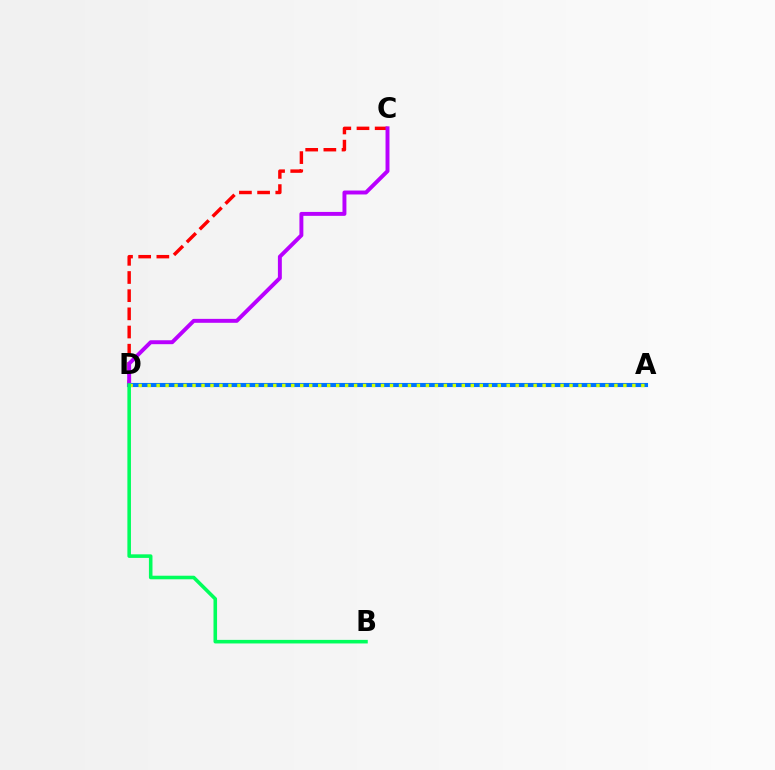{('C', 'D'): [{'color': '#ff0000', 'line_style': 'dashed', 'thickness': 2.47}, {'color': '#b900ff', 'line_style': 'solid', 'thickness': 2.83}], ('A', 'D'): [{'color': '#0074ff', 'line_style': 'solid', 'thickness': 2.95}, {'color': '#d1ff00', 'line_style': 'dotted', 'thickness': 2.44}], ('B', 'D'): [{'color': '#00ff5c', 'line_style': 'solid', 'thickness': 2.57}]}